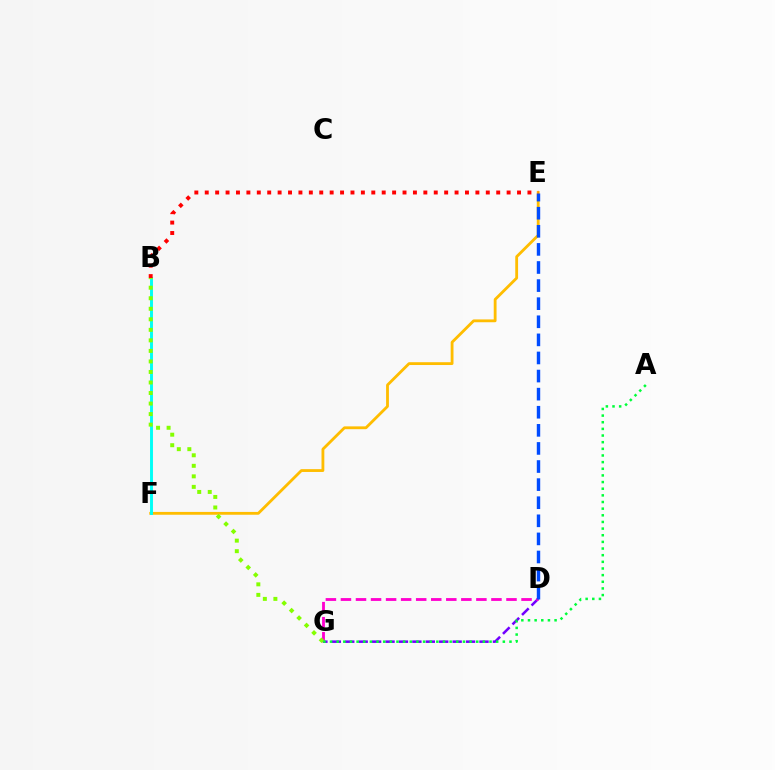{('E', 'F'): [{'color': '#ffbd00', 'line_style': 'solid', 'thickness': 2.03}], ('B', 'F'): [{'color': '#00fff6', 'line_style': 'solid', 'thickness': 2.1}], ('D', 'G'): [{'color': '#7200ff', 'line_style': 'dashed', 'thickness': 1.82}, {'color': '#ff00cf', 'line_style': 'dashed', 'thickness': 2.04}], ('D', 'E'): [{'color': '#004bff', 'line_style': 'dashed', 'thickness': 2.46}], ('B', 'E'): [{'color': '#ff0000', 'line_style': 'dotted', 'thickness': 2.83}], ('B', 'G'): [{'color': '#84ff00', 'line_style': 'dotted', 'thickness': 2.86}], ('A', 'G'): [{'color': '#00ff39', 'line_style': 'dotted', 'thickness': 1.81}]}